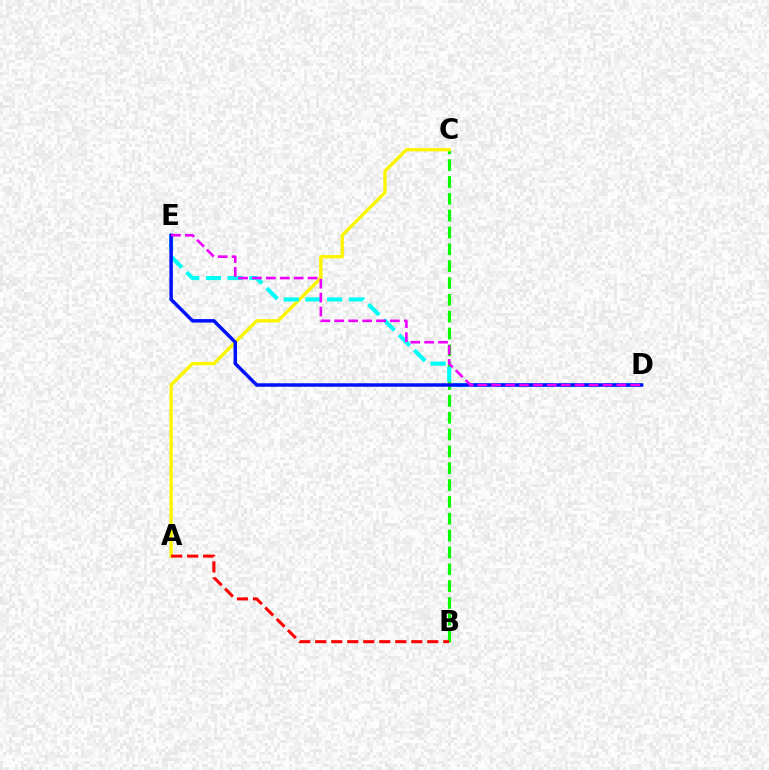{('B', 'C'): [{'color': '#08ff00', 'line_style': 'dashed', 'thickness': 2.29}], ('A', 'C'): [{'color': '#fcf500', 'line_style': 'solid', 'thickness': 2.43}], ('D', 'E'): [{'color': '#00fff6', 'line_style': 'dashed', 'thickness': 2.94}, {'color': '#0010ff', 'line_style': 'solid', 'thickness': 2.5}, {'color': '#ee00ff', 'line_style': 'dashed', 'thickness': 1.89}], ('A', 'B'): [{'color': '#ff0000', 'line_style': 'dashed', 'thickness': 2.17}]}